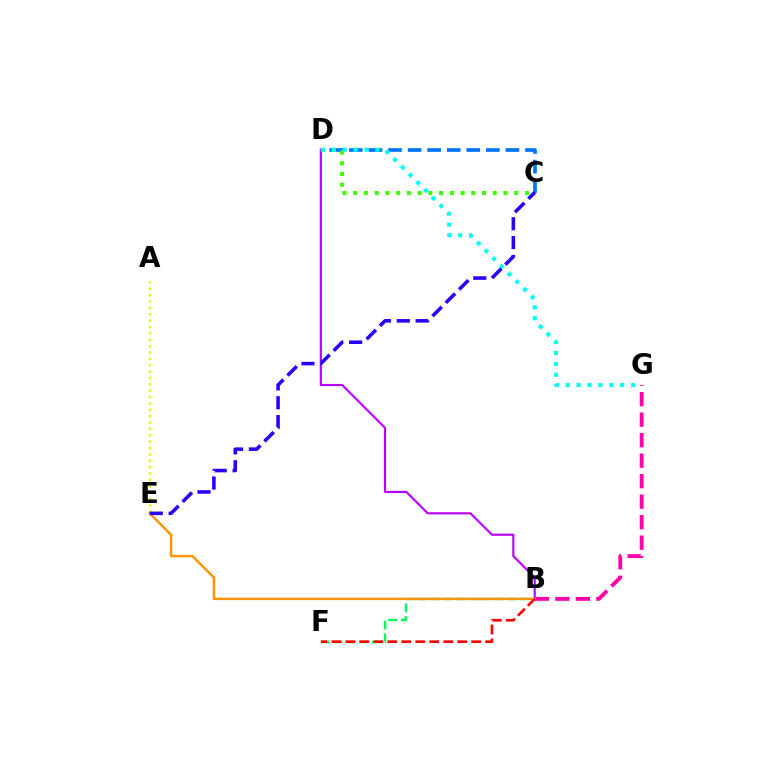{('B', 'D'): [{'color': '#b900ff', 'line_style': 'solid', 'thickness': 1.55}], ('C', 'D'): [{'color': '#0074ff', 'line_style': 'dashed', 'thickness': 2.66}, {'color': '#3dff00', 'line_style': 'dotted', 'thickness': 2.92}], ('B', 'F'): [{'color': '#00ff5c', 'line_style': 'dashed', 'thickness': 1.73}, {'color': '#ff0000', 'line_style': 'dashed', 'thickness': 1.9}], ('A', 'E'): [{'color': '#d1ff00', 'line_style': 'dotted', 'thickness': 1.73}], ('B', 'G'): [{'color': '#ff00ac', 'line_style': 'dashed', 'thickness': 2.78}], ('B', 'E'): [{'color': '#ff9400', 'line_style': 'solid', 'thickness': 1.77}], ('D', 'G'): [{'color': '#00fff6', 'line_style': 'dotted', 'thickness': 2.96}], ('C', 'E'): [{'color': '#2500ff', 'line_style': 'dashed', 'thickness': 2.56}]}